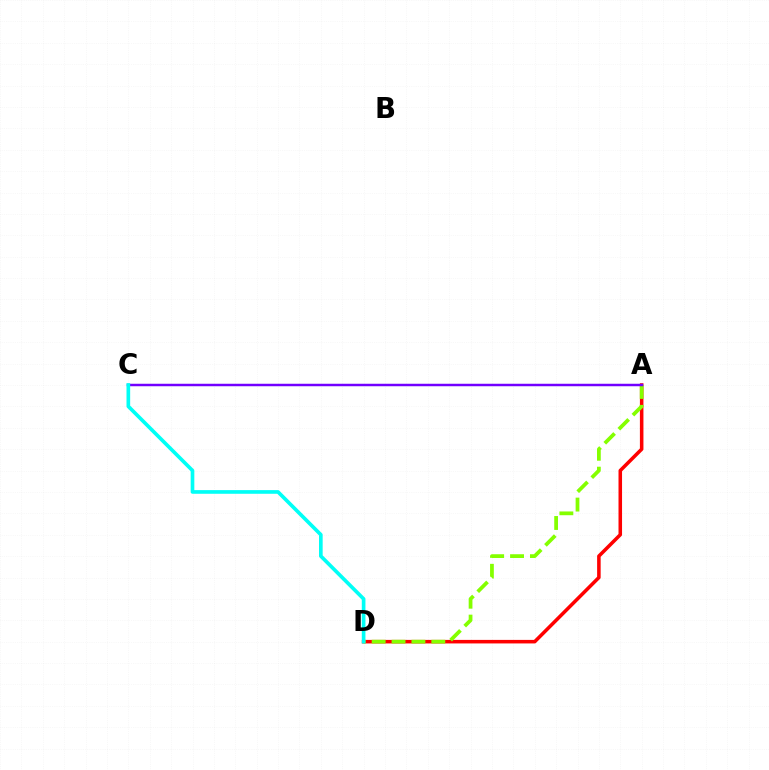{('A', 'D'): [{'color': '#ff0000', 'line_style': 'solid', 'thickness': 2.55}, {'color': '#84ff00', 'line_style': 'dashed', 'thickness': 2.7}], ('A', 'C'): [{'color': '#7200ff', 'line_style': 'solid', 'thickness': 1.78}], ('C', 'D'): [{'color': '#00fff6', 'line_style': 'solid', 'thickness': 2.64}]}